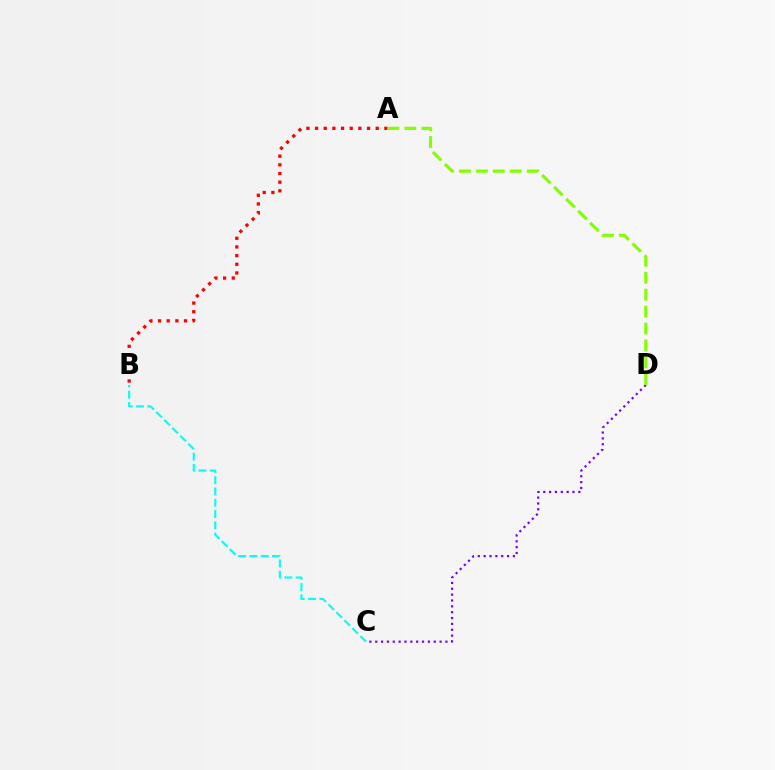{('C', 'D'): [{'color': '#7200ff', 'line_style': 'dotted', 'thickness': 1.59}], ('A', 'B'): [{'color': '#ff0000', 'line_style': 'dotted', 'thickness': 2.35}], ('A', 'D'): [{'color': '#84ff00', 'line_style': 'dashed', 'thickness': 2.3}], ('B', 'C'): [{'color': '#00fff6', 'line_style': 'dashed', 'thickness': 1.53}]}